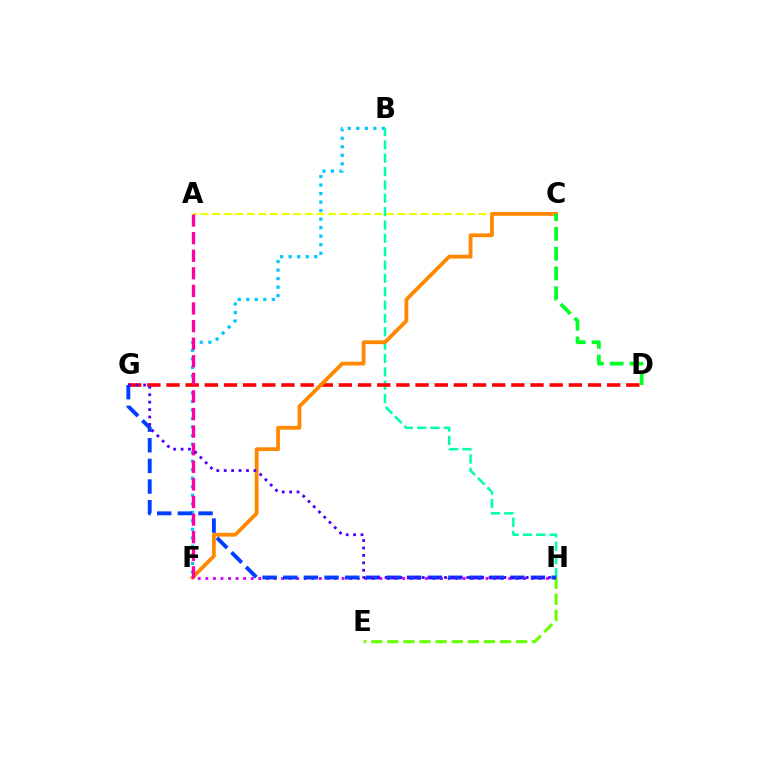{('F', 'H'): [{'color': '#d600ff', 'line_style': 'dotted', 'thickness': 2.06}], ('B', 'F'): [{'color': '#00c7ff', 'line_style': 'dotted', 'thickness': 2.32}], ('B', 'H'): [{'color': '#00ffaf', 'line_style': 'dashed', 'thickness': 1.81}], ('A', 'C'): [{'color': '#eeff00', 'line_style': 'dashed', 'thickness': 1.57}], ('D', 'G'): [{'color': '#ff0000', 'line_style': 'dashed', 'thickness': 2.6}], ('C', 'F'): [{'color': '#ff8800', 'line_style': 'solid', 'thickness': 2.74}], ('E', 'H'): [{'color': '#66ff00', 'line_style': 'dashed', 'thickness': 2.19}], ('G', 'H'): [{'color': '#003fff', 'line_style': 'dashed', 'thickness': 2.8}, {'color': '#4f00ff', 'line_style': 'dotted', 'thickness': 2.02}], ('A', 'F'): [{'color': '#ff00a0', 'line_style': 'dashed', 'thickness': 2.39}], ('C', 'D'): [{'color': '#00ff27', 'line_style': 'dashed', 'thickness': 2.68}]}